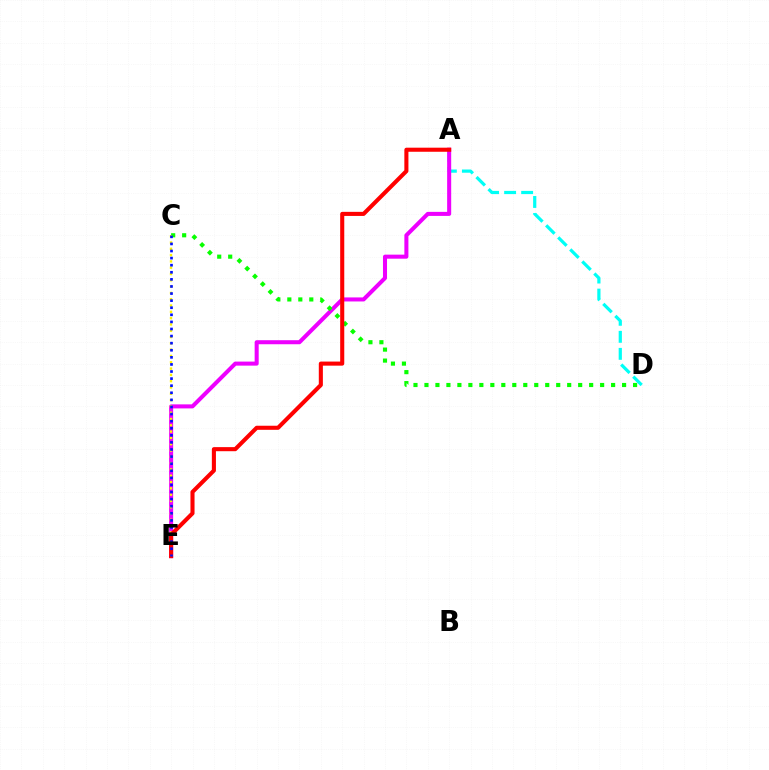{('A', 'D'): [{'color': '#00fff6', 'line_style': 'dashed', 'thickness': 2.31}], ('A', 'E'): [{'color': '#ee00ff', 'line_style': 'solid', 'thickness': 2.91}, {'color': '#ff0000', 'line_style': 'solid', 'thickness': 2.94}], ('C', 'D'): [{'color': '#08ff00', 'line_style': 'dotted', 'thickness': 2.98}], ('C', 'E'): [{'color': '#fcf500', 'line_style': 'dotted', 'thickness': 1.71}, {'color': '#0010ff', 'line_style': 'dotted', 'thickness': 1.93}]}